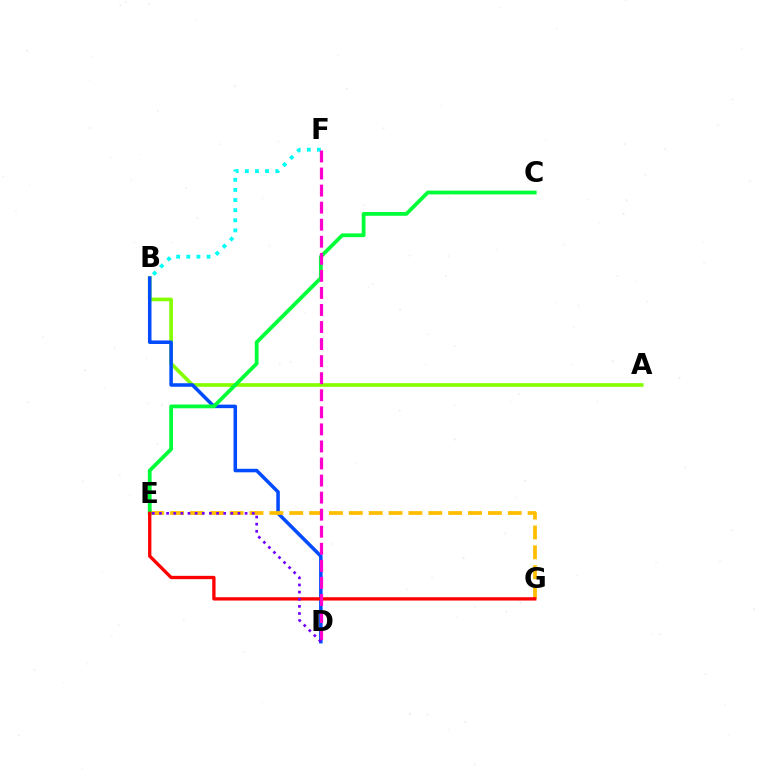{('A', 'B'): [{'color': '#84ff00', 'line_style': 'solid', 'thickness': 2.63}], ('B', 'F'): [{'color': '#00fff6', 'line_style': 'dotted', 'thickness': 2.75}], ('B', 'D'): [{'color': '#004bff', 'line_style': 'solid', 'thickness': 2.53}], ('E', 'G'): [{'color': '#ffbd00', 'line_style': 'dashed', 'thickness': 2.7}, {'color': '#ff0000', 'line_style': 'solid', 'thickness': 2.39}], ('C', 'E'): [{'color': '#00ff39', 'line_style': 'solid', 'thickness': 2.72}], ('D', 'F'): [{'color': '#ff00cf', 'line_style': 'dashed', 'thickness': 2.32}], ('D', 'E'): [{'color': '#7200ff', 'line_style': 'dotted', 'thickness': 1.94}]}